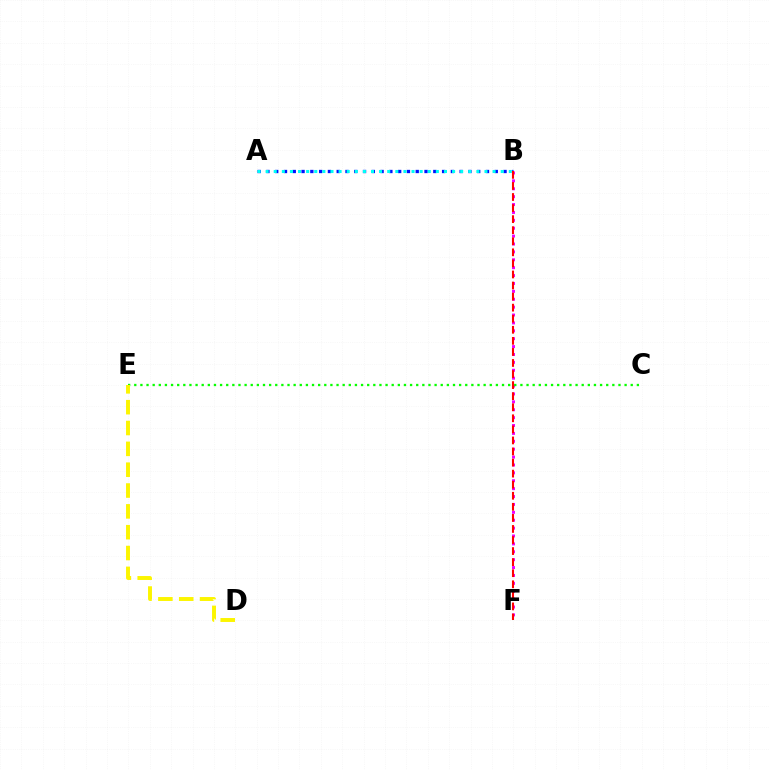{('A', 'B'): [{'color': '#0010ff', 'line_style': 'dotted', 'thickness': 2.39}, {'color': '#00fff6', 'line_style': 'dotted', 'thickness': 2.2}], ('B', 'F'): [{'color': '#ee00ff', 'line_style': 'dotted', 'thickness': 2.14}, {'color': '#ff0000', 'line_style': 'dashed', 'thickness': 1.5}], ('C', 'E'): [{'color': '#08ff00', 'line_style': 'dotted', 'thickness': 1.67}], ('D', 'E'): [{'color': '#fcf500', 'line_style': 'dashed', 'thickness': 2.83}]}